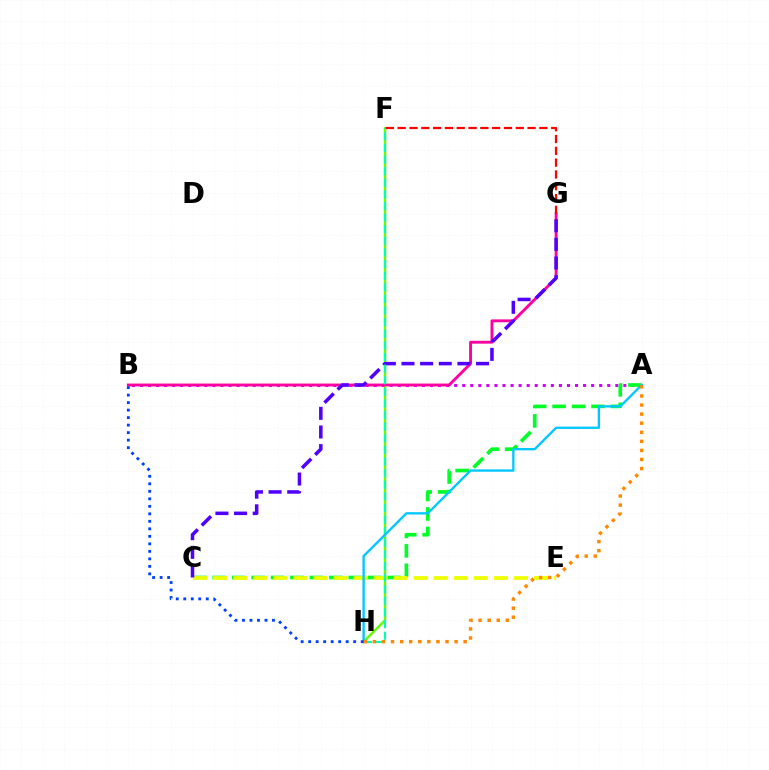{('A', 'B'): [{'color': '#d600ff', 'line_style': 'dotted', 'thickness': 2.19}], ('A', 'C'): [{'color': '#00ff27', 'line_style': 'dashed', 'thickness': 2.64}], ('F', 'H'): [{'color': '#66ff00', 'line_style': 'solid', 'thickness': 1.76}, {'color': '#00ffaf', 'line_style': 'dashed', 'thickness': 1.58}], ('C', 'E'): [{'color': '#eeff00', 'line_style': 'dashed', 'thickness': 2.73}], ('B', 'G'): [{'color': '#ff00a0', 'line_style': 'solid', 'thickness': 2.06}], ('C', 'G'): [{'color': '#4f00ff', 'line_style': 'dashed', 'thickness': 2.53}], ('F', 'G'): [{'color': '#ff0000', 'line_style': 'dashed', 'thickness': 1.6}], ('A', 'H'): [{'color': '#00c7ff', 'line_style': 'solid', 'thickness': 1.68}, {'color': '#ff8800', 'line_style': 'dotted', 'thickness': 2.47}], ('B', 'H'): [{'color': '#003fff', 'line_style': 'dotted', 'thickness': 2.04}]}